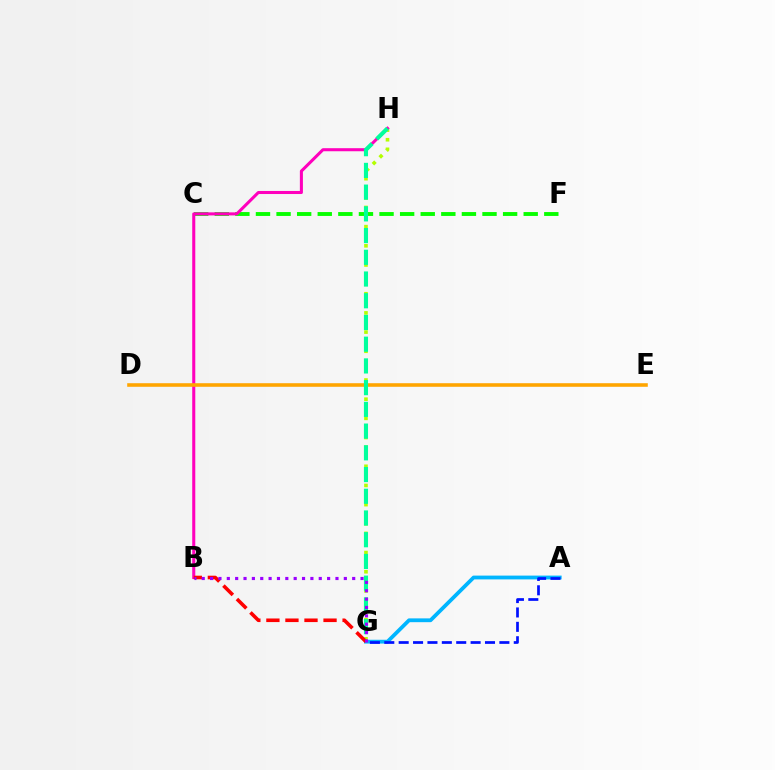{('C', 'F'): [{'color': '#08ff00', 'line_style': 'dashed', 'thickness': 2.8}], ('A', 'G'): [{'color': '#00b5ff', 'line_style': 'solid', 'thickness': 2.73}, {'color': '#0010ff', 'line_style': 'dashed', 'thickness': 1.95}], ('G', 'H'): [{'color': '#b3ff00', 'line_style': 'dotted', 'thickness': 2.6}, {'color': '#00ff9d', 'line_style': 'dashed', 'thickness': 2.95}], ('B', 'H'): [{'color': '#ff00bd', 'line_style': 'solid', 'thickness': 2.2}], ('D', 'E'): [{'color': '#ffa500', 'line_style': 'solid', 'thickness': 2.57}], ('B', 'G'): [{'color': '#ff0000', 'line_style': 'dashed', 'thickness': 2.59}, {'color': '#9b00ff', 'line_style': 'dotted', 'thickness': 2.27}]}